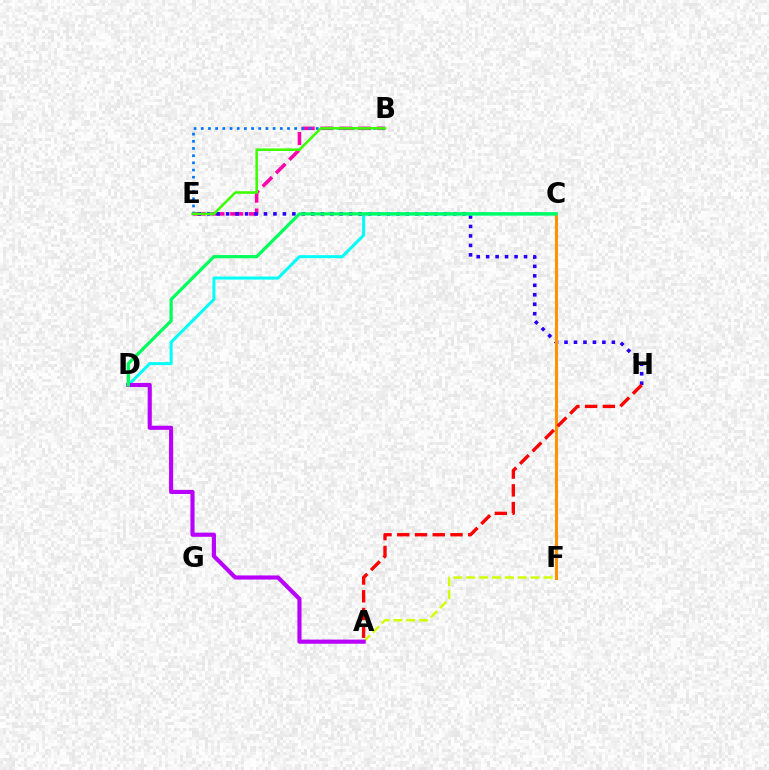{('B', 'E'): [{'color': '#ff00ac', 'line_style': 'dashed', 'thickness': 2.56}, {'color': '#0074ff', 'line_style': 'dotted', 'thickness': 1.95}, {'color': '#3dff00', 'line_style': 'solid', 'thickness': 1.85}], ('A', 'F'): [{'color': '#d1ff00', 'line_style': 'dashed', 'thickness': 1.75}], ('E', 'H'): [{'color': '#2500ff', 'line_style': 'dotted', 'thickness': 2.57}], ('C', 'D'): [{'color': '#00fff6', 'line_style': 'solid', 'thickness': 2.17}, {'color': '#00ff5c', 'line_style': 'solid', 'thickness': 2.32}], ('A', 'D'): [{'color': '#b900ff', 'line_style': 'solid', 'thickness': 2.98}], ('C', 'F'): [{'color': '#ff9400', 'line_style': 'solid', 'thickness': 2.21}], ('A', 'H'): [{'color': '#ff0000', 'line_style': 'dashed', 'thickness': 2.41}]}